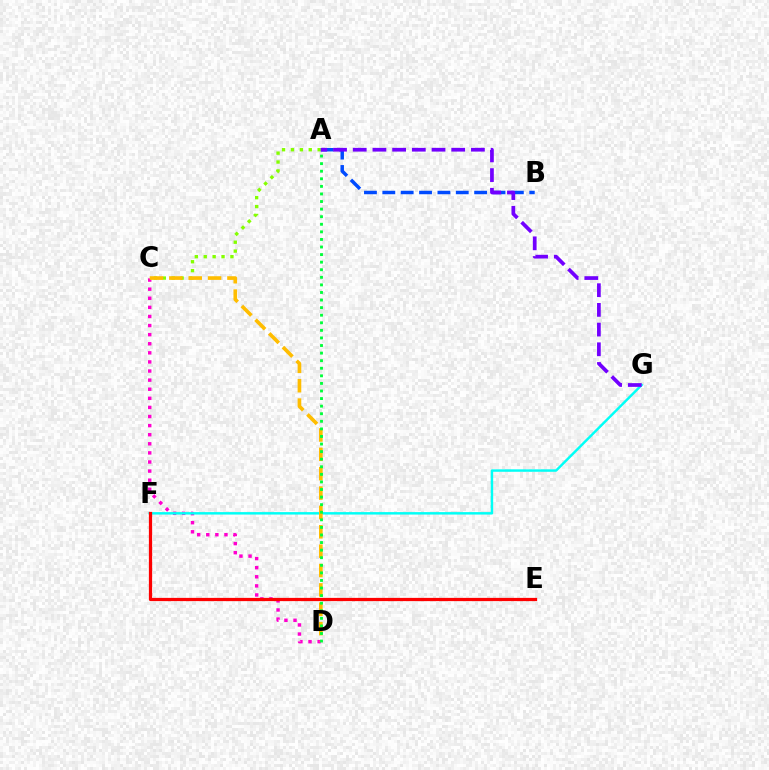{('A', 'C'): [{'color': '#84ff00', 'line_style': 'dotted', 'thickness': 2.42}], ('A', 'B'): [{'color': '#004bff', 'line_style': 'dashed', 'thickness': 2.49}], ('C', 'D'): [{'color': '#ff00cf', 'line_style': 'dotted', 'thickness': 2.47}, {'color': '#ffbd00', 'line_style': 'dashed', 'thickness': 2.63}], ('F', 'G'): [{'color': '#00fff6', 'line_style': 'solid', 'thickness': 1.77}], ('E', 'F'): [{'color': '#ff0000', 'line_style': 'solid', 'thickness': 2.33}], ('A', 'G'): [{'color': '#7200ff', 'line_style': 'dashed', 'thickness': 2.68}], ('A', 'D'): [{'color': '#00ff39', 'line_style': 'dotted', 'thickness': 2.06}]}